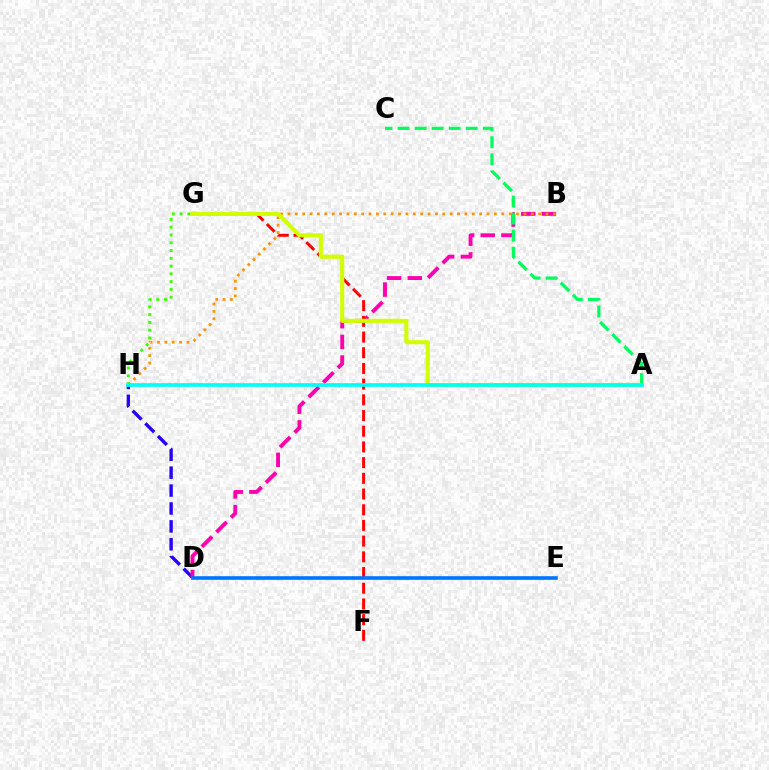{('D', 'H'): [{'color': '#2500ff', 'line_style': 'dashed', 'thickness': 2.43}], ('B', 'D'): [{'color': '#ff00ac', 'line_style': 'dashed', 'thickness': 2.8}], ('B', 'H'): [{'color': '#ff9400', 'line_style': 'dotted', 'thickness': 2.0}], ('F', 'G'): [{'color': '#ff0000', 'line_style': 'dashed', 'thickness': 2.13}], ('D', 'E'): [{'color': '#0074ff', 'line_style': 'solid', 'thickness': 2.6}], ('G', 'H'): [{'color': '#3dff00', 'line_style': 'dotted', 'thickness': 2.11}], ('A', 'H'): [{'color': '#b900ff', 'line_style': 'dotted', 'thickness': 1.71}, {'color': '#00fff6', 'line_style': 'solid', 'thickness': 2.63}], ('A', 'C'): [{'color': '#00ff5c', 'line_style': 'dashed', 'thickness': 2.32}], ('A', 'G'): [{'color': '#d1ff00', 'line_style': 'solid', 'thickness': 2.95}]}